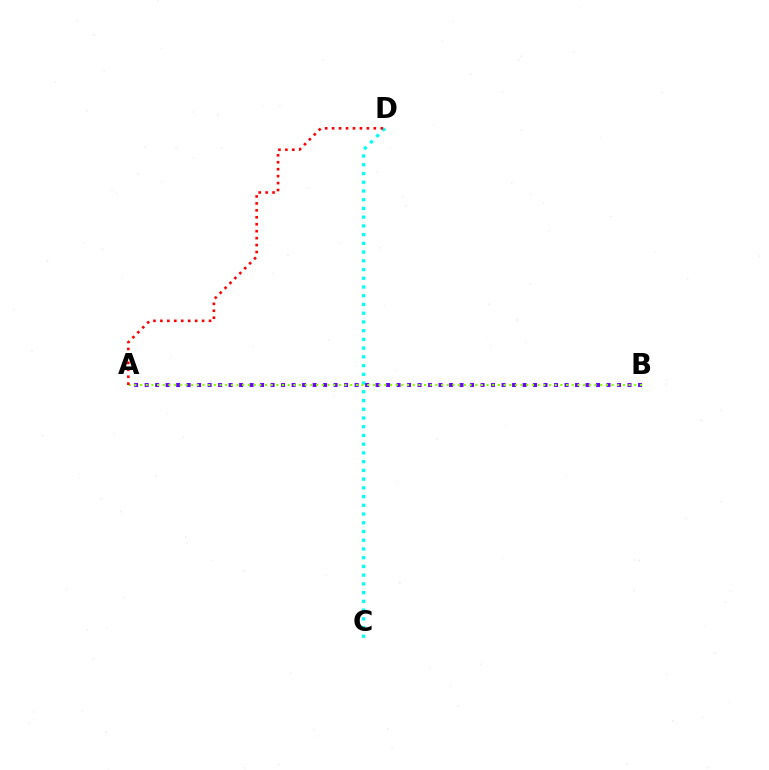{('C', 'D'): [{'color': '#00fff6', 'line_style': 'dotted', 'thickness': 2.37}], ('A', 'B'): [{'color': '#7200ff', 'line_style': 'dotted', 'thickness': 2.85}, {'color': '#84ff00', 'line_style': 'dotted', 'thickness': 1.54}], ('A', 'D'): [{'color': '#ff0000', 'line_style': 'dotted', 'thickness': 1.89}]}